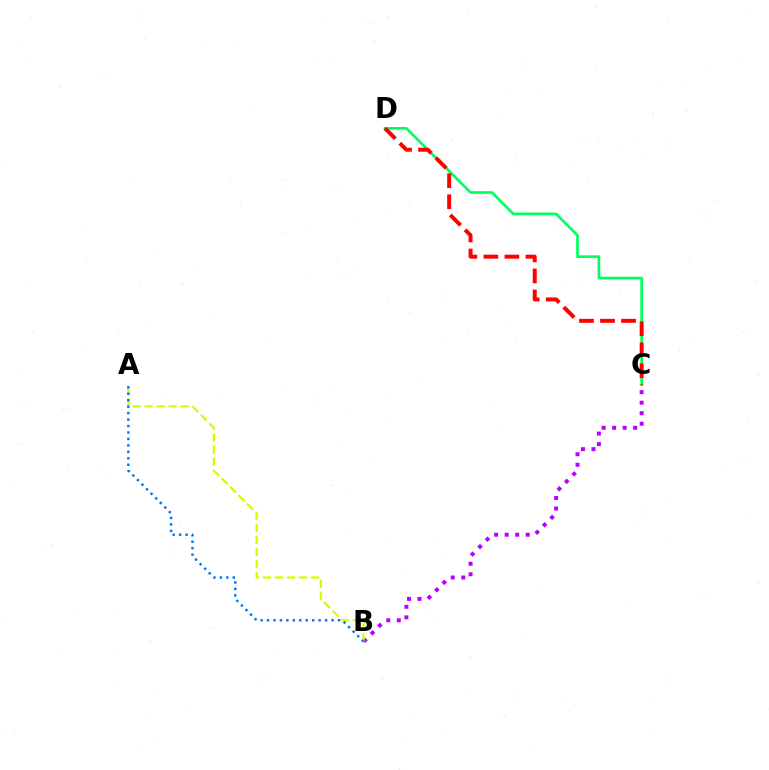{('B', 'C'): [{'color': '#b900ff', 'line_style': 'dotted', 'thickness': 2.86}], ('A', 'B'): [{'color': '#d1ff00', 'line_style': 'dashed', 'thickness': 1.63}, {'color': '#0074ff', 'line_style': 'dotted', 'thickness': 1.75}], ('C', 'D'): [{'color': '#00ff5c', 'line_style': 'solid', 'thickness': 1.92}, {'color': '#ff0000', 'line_style': 'dashed', 'thickness': 2.86}]}